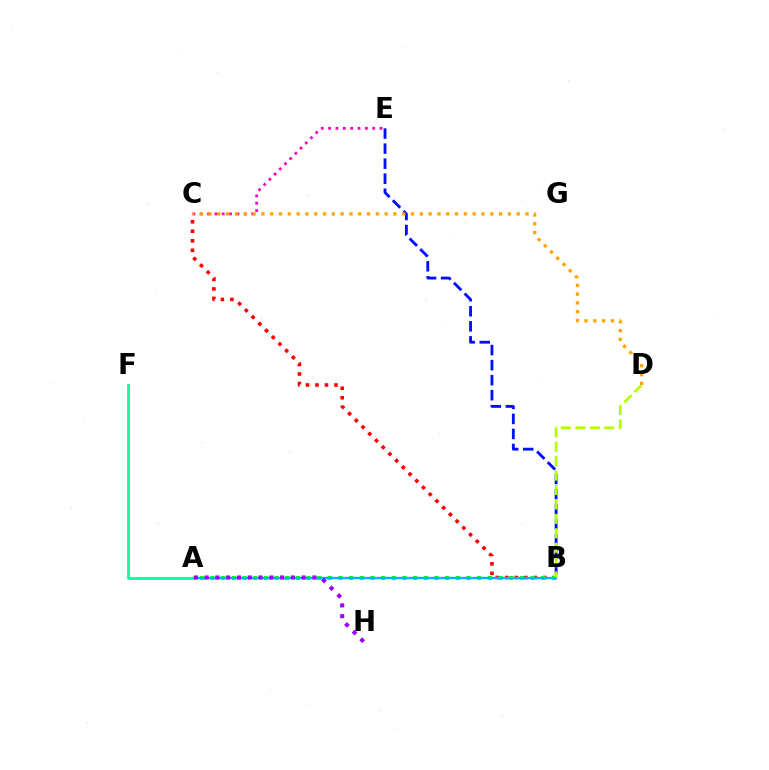{('B', 'C'): [{'color': '#ff0000', 'line_style': 'dotted', 'thickness': 2.58}], ('A', 'B'): [{'color': '#08ff00', 'line_style': 'dotted', 'thickness': 2.9}, {'color': '#00b5ff', 'line_style': 'solid', 'thickness': 1.71}], ('A', 'F'): [{'color': '#00ff9d', 'line_style': 'solid', 'thickness': 2.02}], ('B', 'E'): [{'color': '#0010ff', 'line_style': 'dashed', 'thickness': 2.04}], ('C', 'E'): [{'color': '#ff00bd', 'line_style': 'dotted', 'thickness': 2.0}], ('B', 'D'): [{'color': '#b3ff00', 'line_style': 'dashed', 'thickness': 1.96}], ('A', 'H'): [{'color': '#9b00ff', 'line_style': 'dotted', 'thickness': 2.93}], ('C', 'D'): [{'color': '#ffa500', 'line_style': 'dotted', 'thickness': 2.39}]}